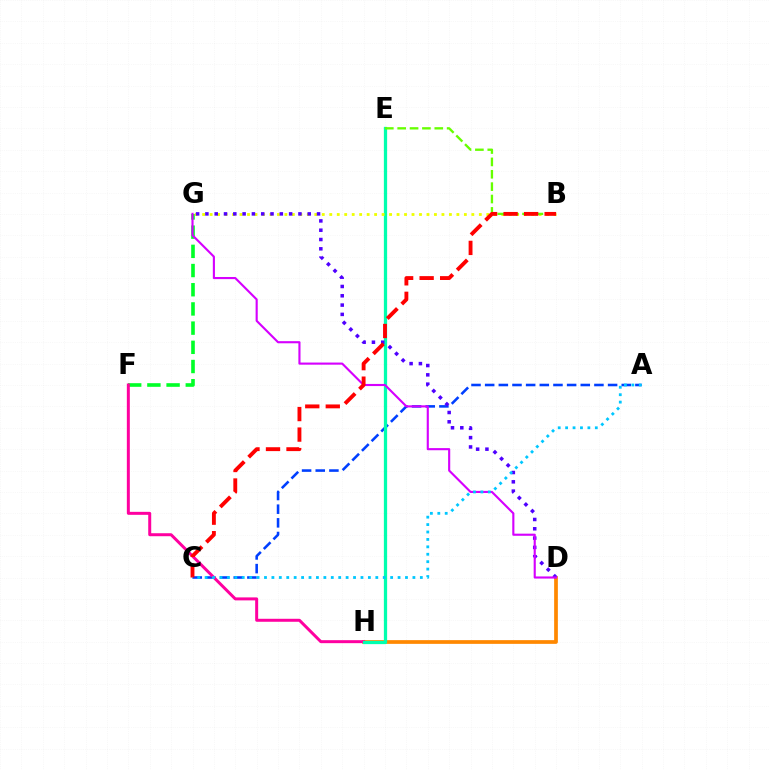{('F', 'G'): [{'color': '#00ff27', 'line_style': 'dashed', 'thickness': 2.61}], ('D', 'H'): [{'color': '#ff8800', 'line_style': 'solid', 'thickness': 2.68}], ('A', 'C'): [{'color': '#003fff', 'line_style': 'dashed', 'thickness': 1.86}, {'color': '#00c7ff', 'line_style': 'dotted', 'thickness': 2.02}], ('F', 'H'): [{'color': '#ff00a0', 'line_style': 'solid', 'thickness': 2.15}], ('E', 'H'): [{'color': '#00ffaf', 'line_style': 'solid', 'thickness': 2.35}], ('B', 'G'): [{'color': '#eeff00', 'line_style': 'dotted', 'thickness': 2.03}], ('D', 'G'): [{'color': '#4f00ff', 'line_style': 'dotted', 'thickness': 2.53}, {'color': '#d600ff', 'line_style': 'solid', 'thickness': 1.53}], ('B', 'E'): [{'color': '#66ff00', 'line_style': 'dashed', 'thickness': 1.68}], ('B', 'C'): [{'color': '#ff0000', 'line_style': 'dashed', 'thickness': 2.79}]}